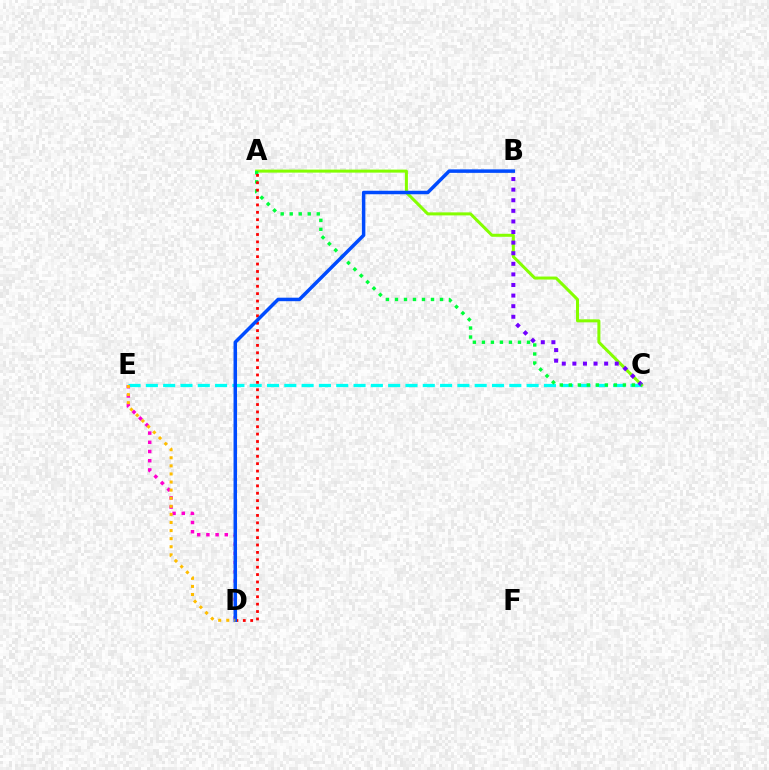{('C', 'E'): [{'color': '#00fff6', 'line_style': 'dashed', 'thickness': 2.35}], ('D', 'E'): [{'color': '#ff00cf', 'line_style': 'dotted', 'thickness': 2.5}, {'color': '#ffbd00', 'line_style': 'dotted', 'thickness': 2.2}], ('A', 'C'): [{'color': '#84ff00', 'line_style': 'solid', 'thickness': 2.18}, {'color': '#00ff39', 'line_style': 'dotted', 'thickness': 2.45}], ('B', 'C'): [{'color': '#7200ff', 'line_style': 'dotted', 'thickness': 2.88}], ('A', 'D'): [{'color': '#ff0000', 'line_style': 'dotted', 'thickness': 2.01}], ('B', 'D'): [{'color': '#004bff', 'line_style': 'solid', 'thickness': 2.52}]}